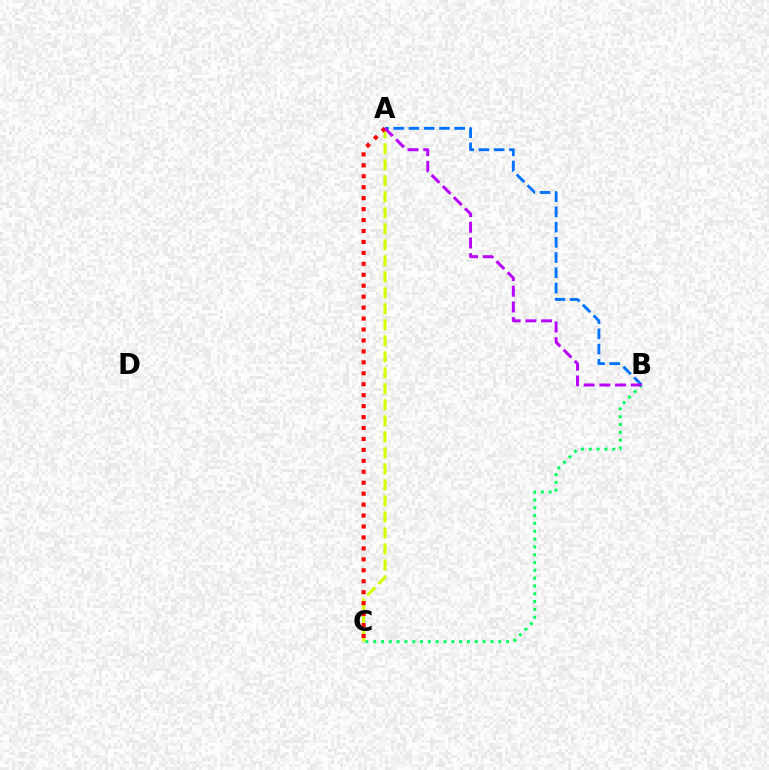{('B', 'C'): [{'color': '#00ff5c', 'line_style': 'dotted', 'thickness': 2.12}], ('A', 'C'): [{'color': '#d1ff00', 'line_style': 'dashed', 'thickness': 2.17}, {'color': '#ff0000', 'line_style': 'dotted', 'thickness': 2.97}], ('A', 'B'): [{'color': '#0074ff', 'line_style': 'dashed', 'thickness': 2.07}, {'color': '#b900ff', 'line_style': 'dashed', 'thickness': 2.13}]}